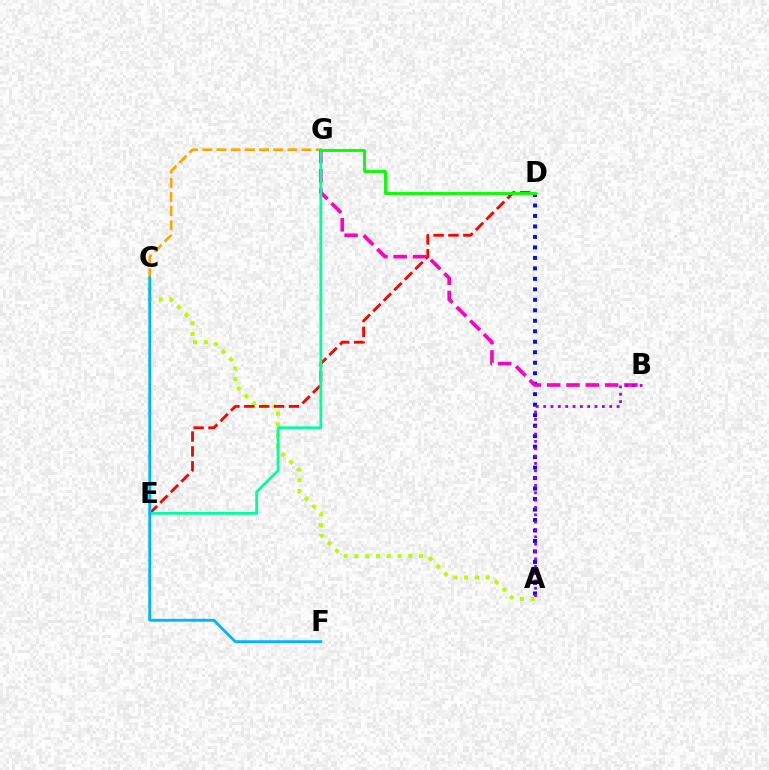{('A', 'D'): [{'color': '#0010ff', 'line_style': 'dotted', 'thickness': 2.85}], ('C', 'G'): [{'color': '#ffa500', 'line_style': 'dashed', 'thickness': 1.93}], ('A', 'C'): [{'color': '#b3ff00', 'line_style': 'dotted', 'thickness': 2.93}], ('B', 'G'): [{'color': '#ff00bd', 'line_style': 'dashed', 'thickness': 2.62}], ('A', 'B'): [{'color': '#9b00ff', 'line_style': 'dotted', 'thickness': 1.99}], ('D', 'E'): [{'color': '#ff0000', 'line_style': 'dashed', 'thickness': 2.02}], ('E', 'G'): [{'color': '#00ff9d', 'line_style': 'solid', 'thickness': 2.02}], ('C', 'F'): [{'color': '#00b5ff', 'line_style': 'solid', 'thickness': 2.03}], ('D', 'G'): [{'color': '#08ff00', 'line_style': 'solid', 'thickness': 2.08}]}